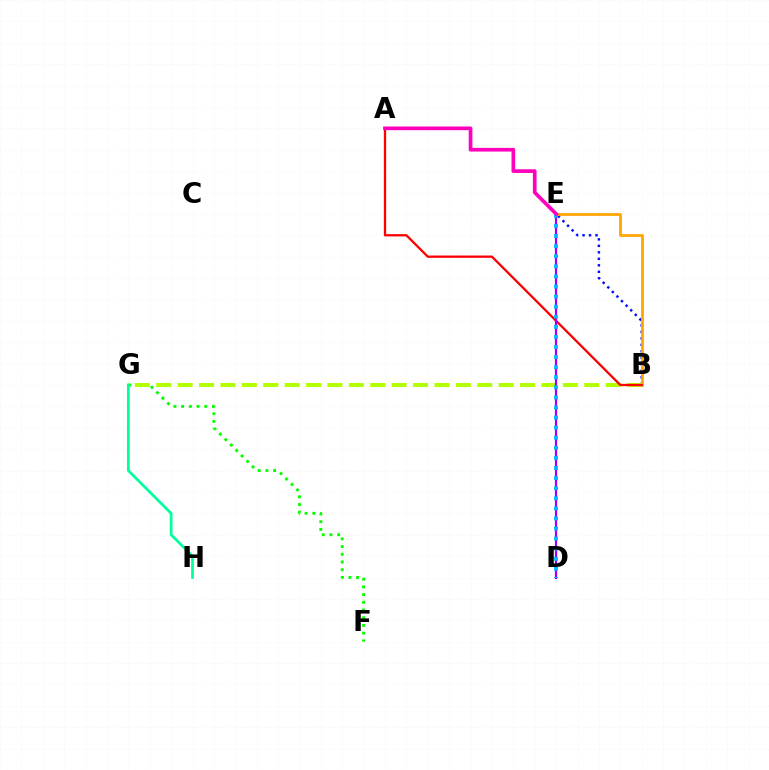{('B', 'E'): [{'color': '#0010ff', 'line_style': 'dotted', 'thickness': 1.76}, {'color': '#ffa500', 'line_style': 'solid', 'thickness': 1.99}], ('F', 'G'): [{'color': '#08ff00', 'line_style': 'dotted', 'thickness': 2.1}], ('B', 'G'): [{'color': '#b3ff00', 'line_style': 'dashed', 'thickness': 2.91}], ('A', 'B'): [{'color': '#ff0000', 'line_style': 'solid', 'thickness': 1.66}], ('G', 'H'): [{'color': '#00ff9d', 'line_style': 'solid', 'thickness': 1.97}], ('D', 'E'): [{'color': '#9b00ff', 'line_style': 'solid', 'thickness': 1.58}, {'color': '#00b5ff', 'line_style': 'dotted', 'thickness': 2.74}], ('A', 'E'): [{'color': '#ff00bd', 'line_style': 'solid', 'thickness': 2.65}]}